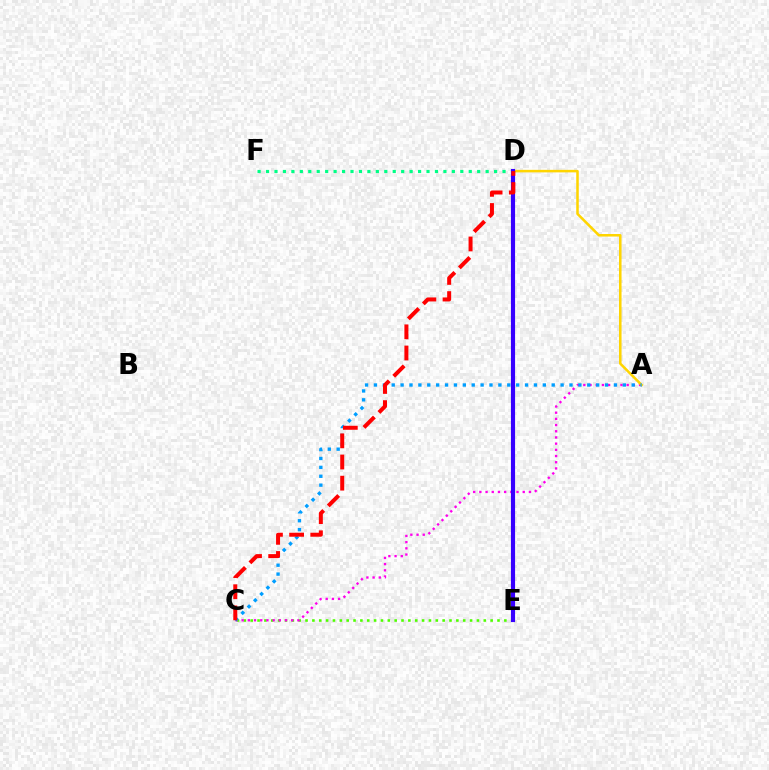{('C', 'E'): [{'color': '#4fff00', 'line_style': 'dotted', 'thickness': 1.86}], ('A', 'C'): [{'color': '#ff00ed', 'line_style': 'dotted', 'thickness': 1.68}, {'color': '#009eff', 'line_style': 'dotted', 'thickness': 2.42}], ('A', 'D'): [{'color': '#ffd500', 'line_style': 'solid', 'thickness': 1.82}], ('D', 'F'): [{'color': '#00ff86', 'line_style': 'dotted', 'thickness': 2.29}], ('D', 'E'): [{'color': '#3700ff', 'line_style': 'solid', 'thickness': 2.99}], ('C', 'D'): [{'color': '#ff0000', 'line_style': 'dashed', 'thickness': 2.87}]}